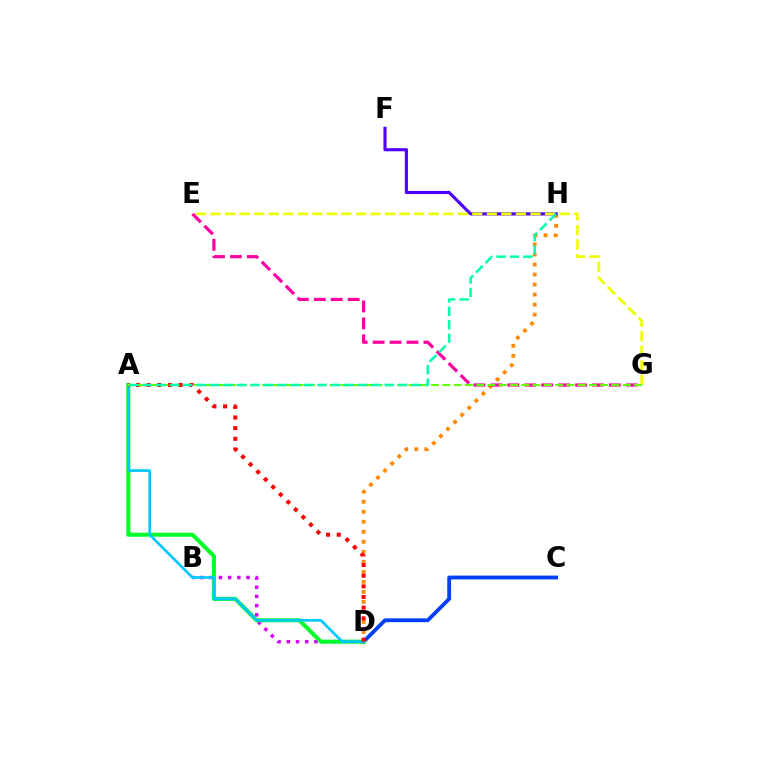{('D', 'H'): [{'color': '#ff8800', 'line_style': 'dotted', 'thickness': 2.72}], ('C', 'D'): [{'color': '#003fff', 'line_style': 'solid', 'thickness': 2.75}], ('F', 'H'): [{'color': '#4f00ff', 'line_style': 'solid', 'thickness': 2.26}], ('B', 'D'): [{'color': '#d600ff', 'line_style': 'dotted', 'thickness': 2.5}], ('A', 'D'): [{'color': '#00ff27', 'line_style': 'solid', 'thickness': 2.92}, {'color': '#00c7ff', 'line_style': 'solid', 'thickness': 1.93}, {'color': '#ff0000', 'line_style': 'dotted', 'thickness': 2.9}], ('E', 'G'): [{'color': '#eeff00', 'line_style': 'dashed', 'thickness': 1.98}, {'color': '#ff00a0', 'line_style': 'dashed', 'thickness': 2.3}], ('A', 'G'): [{'color': '#66ff00', 'line_style': 'dashed', 'thickness': 1.53}], ('A', 'H'): [{'color': '#00ffaf', 'line_style': 'dashed', 'thickness': 1.83}]}